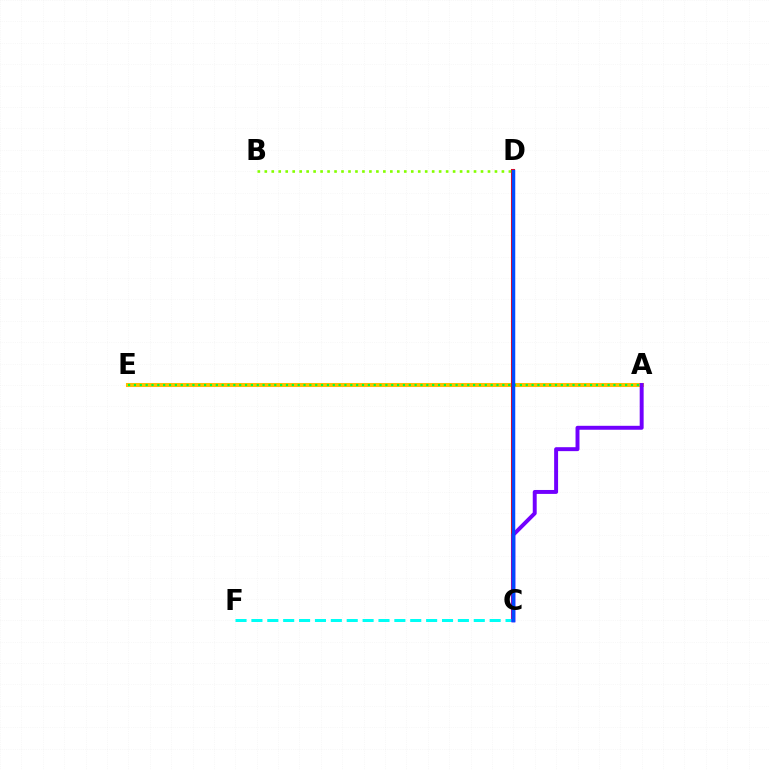{('A', 'E'): [{'color': '#ffbd00', 'line_style': 'solid', 'thickness': 2.91}, {'color': '#00ff39', 'line_style': 'dotted', 'thickness': 1.59}], ('C', 'D'): [{'color': '#ff0000', 'line_style': 'solid', 'thickness': 2.92}, {'color': '#ff00cf', 'line_style': 'dotted', 'thickness': 1.84}, {'color': '#004bff', 'line_style': 'solid', 'thickness': 2.5}], ('C', 'F'): [{'color': '#00fff6', 'line_style': 'dashed', 'thickness': 2.16}], ('A', 'C'): [{'color': '#7200ff', 'line_style': 'solid', 'thickness': 2.84}], ('B', 'D'): [{'color': '#84ff00', 'line_style': 'dotted', 'thickness': 1.89}]}